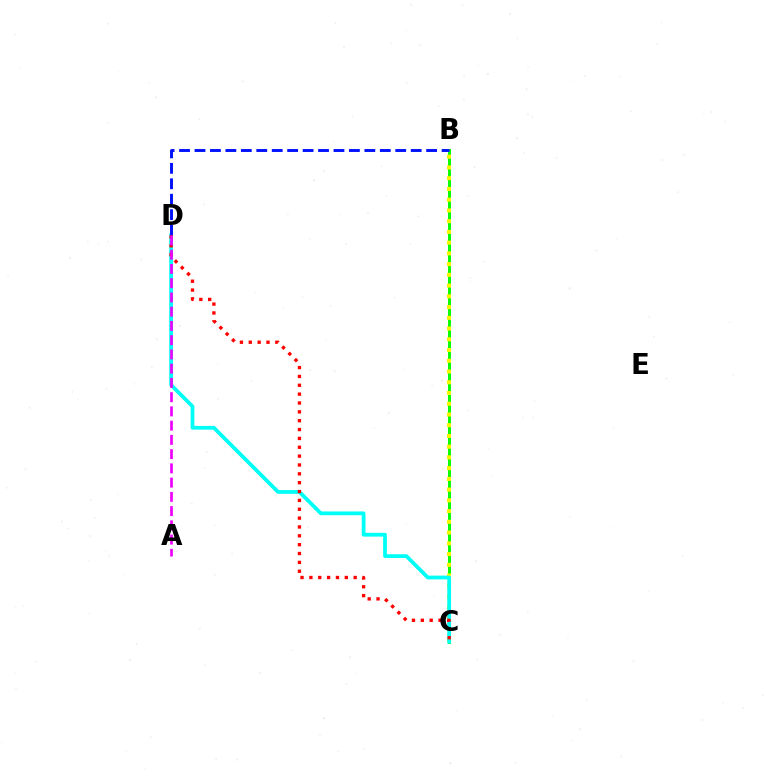{('B', 'C'): [{'color': '#08ff00', 'line_style': 'solid', 'thickness': 2.14}, {'color': '#fcf500', 'line_style': 'dotted', 'thickness': 2.92}], ('C', 'D'): [{'color': '#00fff6', 'line_style': 'solid', 'thickness': 2.71}, {'color': '#ff0000', 'line_style': 'dotted', 'thickness': 2.41}], ('B', 'D'): [{'color': '#0010ff', 'line_style': 'dashed', 'thickness': 2.1}], ('A', 'D'): [{'color': '#ee00ff', 'line_style': 'dashed', 'thickness': 1.94}]}